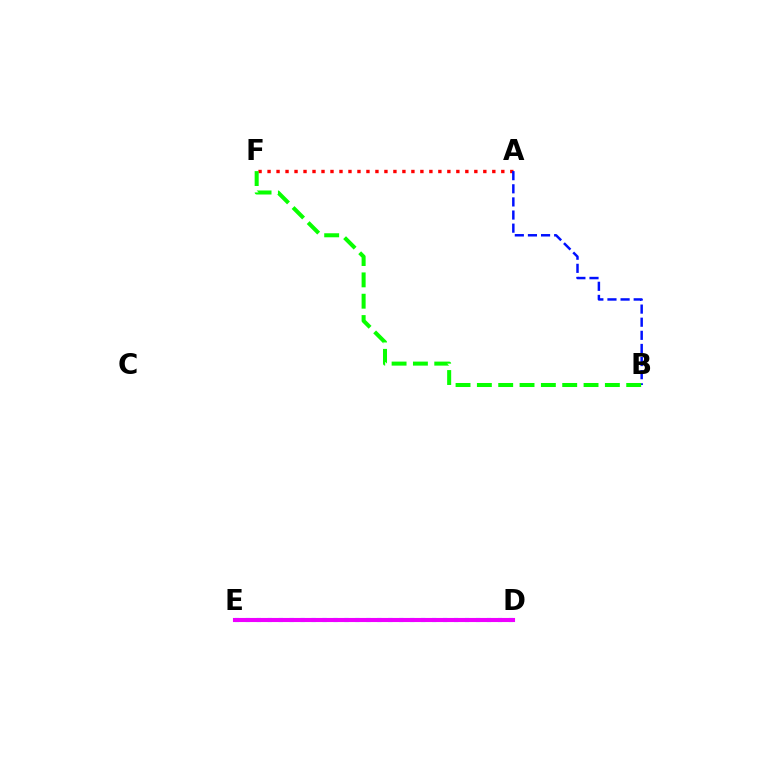{('A', 'F'): [{'color': '#ff0000', 'line_style': 'dotted', 'thickness': 2.44}], ('D', 'E'): [{'color': '#fcf500', 'line_style': 'dotted', 'thickness': 2.02}, {'color': '#00fff6', 'line_style': 'dotted', 'thickness': 2.98}, {'color': '#ee00ff', 'line_style': 'solid', 'thickness': 2.95}], ('A', 'B'): [{'color': '#0010ff', 'line_style': 'dashed', 'thickness': 1.78}], ('B', 'F'): [{'color': '#08ff00', 'line_style': 'dashed', 'thickness': 2.9}]}